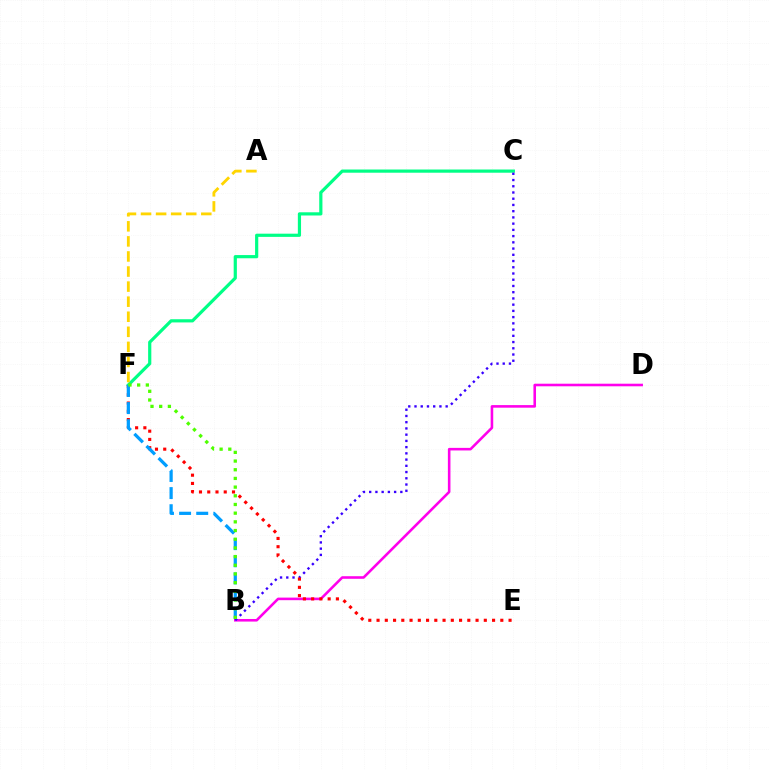{('C', 'F'): [{'color': '#00ff86', 'line_style': 'solid', 'thickness': 2.3}], ('B', 'D'): [{'color': '#ff00ed', 'line_style': 'solid', 'thickness': 1.86}], ('A', 'F'): [{'color': '#ffd500', 'line_style': 'dashed', 'thickness': 2.05}], ('B', 'C'): [{'color': '#3700ff', 'line_style': 'dotted', 'thickness': 1.69}], ('E', 'F'): [{'color': '#ff0000', 'line_style': 'dotted', 'thickness': 2.24}], ('B', 'F'): [{'color': '#009eff', 'line_style': 'dashed', 'thickness': 2.33}, {'color': '#4fff00', 'line_style': 'dotted', 'thickness': 2.36}]}